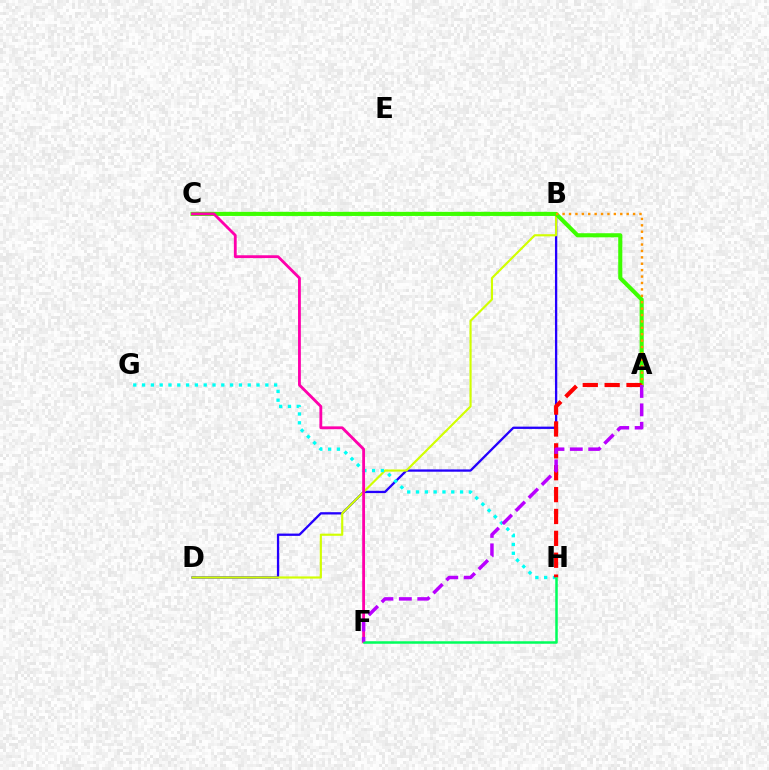{('B', 'D'): [{'color': '#2500ff', 'line_style': 'solid', 'thickness': 1.66}, {'color': '#d1ff00', 'line_style': 'solid', 'thickness': 1.55}], ('B', 'C'): [{'color': '#0074ff', 'line_style': 'dashed', 'thickness': 1.78}], ('A', 'C'): [{'color': '#3dff00', 'line_style': 'solid', 'thickness': 2.95}], ('A', 'B'): [{'color': '#ff9400', 'line_style': 'dotted', 'thickness': 1.74}], ('G', 'H'): [{'color': '#00fff6', 'line_style': 'dotted', 'thickness': 2.39}], ('C', 'F'): [{'color': '#ff00ac', 'line_style': 'solid', 'thickness': 2.03}], ('A', 'H'): [{'color': '#ff0000', 'line_style': 'dashed', 'thickness': 2.97}], ('F', 'H'): [{'color': '#00ff5c', 'line_style': 'solid', 'thickness': 1.81}], ('A', 'F'): [{'color': '#b900ff', 'line_style': 'dashed', 'thickness': 2.5}]}